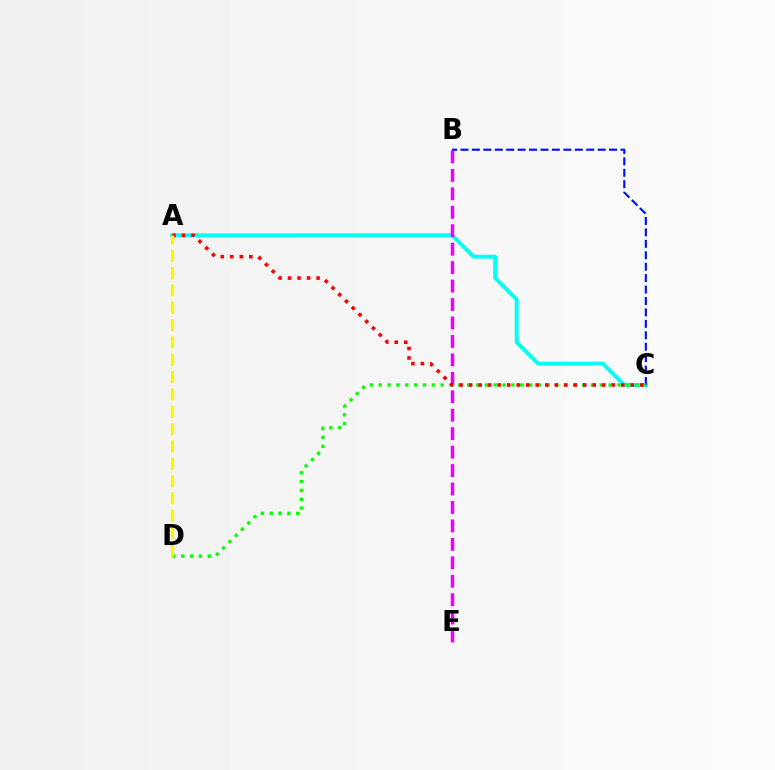{('A', 'C'): [{'color': '#00fff6', 'line_style': 'solid', 'thickness': 2.82}, {'color': '#ff0000', 'line_style': 'dotted', 'thickness': 2.58}], ('B', 'E'): [{'color': '#ee00ff', 'line_style': 'dashed', 'thickness': 2.51}], ('B', 'C'): [{'color': '#0010ff', 'line_style': 'dashed', 'thickness': 1.55}], ('C', 'D'): [{'color': '#08ff00', 'line_style': 'dotted', 'thickness': 2.4}], ('A', 'D'): [{'color': '#fcf500', 'line_style': 'dashed', 'thickness': 2.36}]}